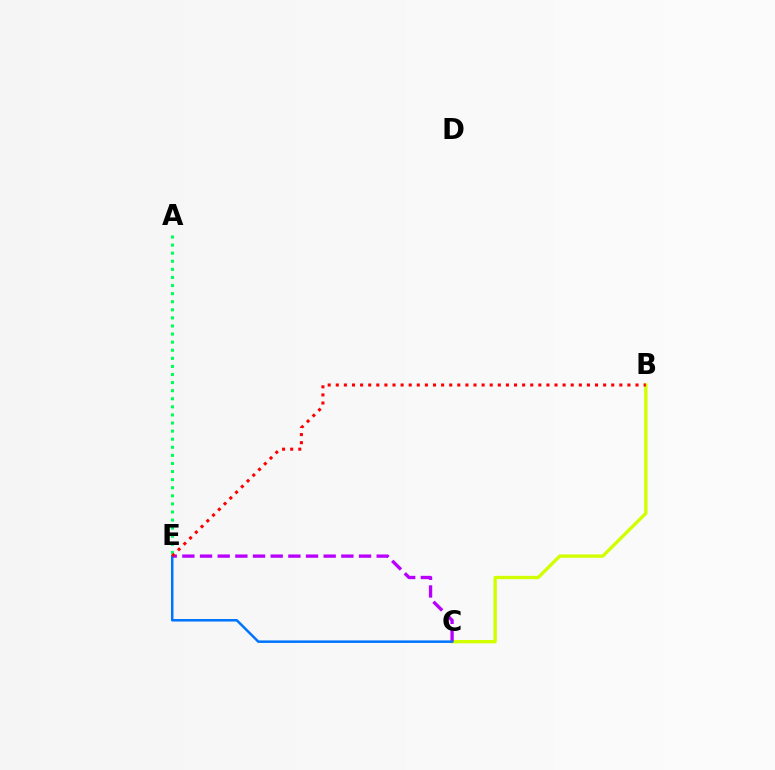{('B', 'C'): [{'color': '#d1ff00', 'line_style': 'solid', 'thickness': 2.41}], ('C', 'E'): [{'color': '#b900ff', 'line_style': 'dashed', 'thickness': 2.4}, {'color': '#0074ff', 'line_style': 'solid', 'thickness': 1.81}], ('A', 'E'): [{'color': '#00ff5c', 'line_style': 'dotted', 'thickness': 2.2}], ('B', 'E'): [{'color': '#ff0000', 'line_style': 'dotted', 'thickness': 2.2}]}